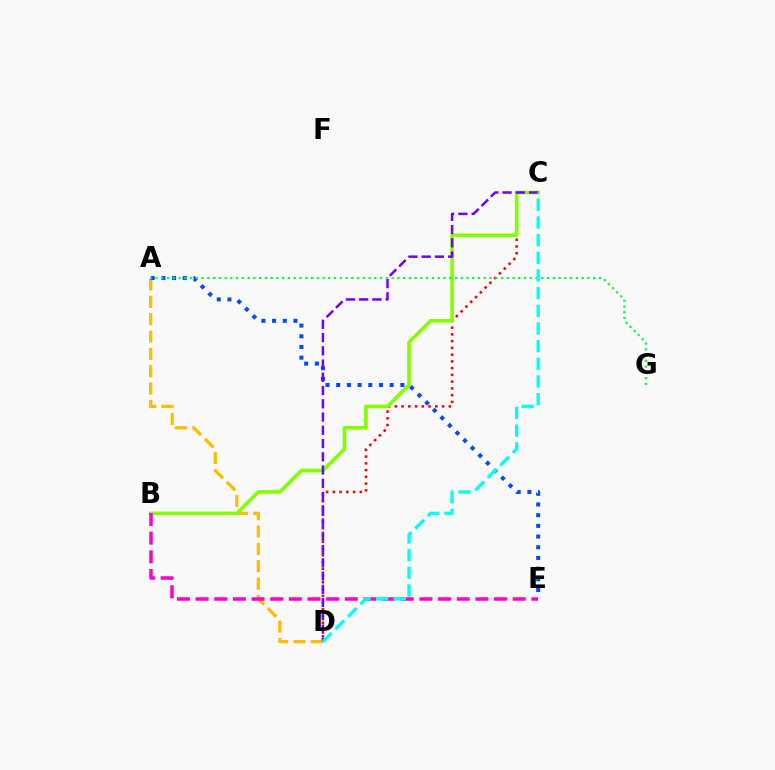{('C', 'D'): [{'color': '#ff0000', 'line_style': 'dotted', 'thickness': 1.83}, {'color': '#7200ff', 'line_style': 'dashed', 'thickness': 1.8}, {'color': '#00fff6', 'line_style': 'dashed', 'thickness': 2.4}], ('A', 'D'): [{'color': '#ffbd00', 'line_style': 'dashed', 'thickness': 2.36}], ('B', 'C'): [{'color': '#84ff00', 'line_style': 'solid', 'thickness': 2.61}], ('A', 'E'): [{'color': '#004bff', 'line_style': 'dotted', 'thickness': 2.91}], ('B', 'E'): [{'color': '#ff00cf', 'line_style': 'dashed', 'thickness': 2.53}], ('A', 'G'): [{'color': '#00ff39', 'line_style': 'dotted', 'thickness': 1.56}]}